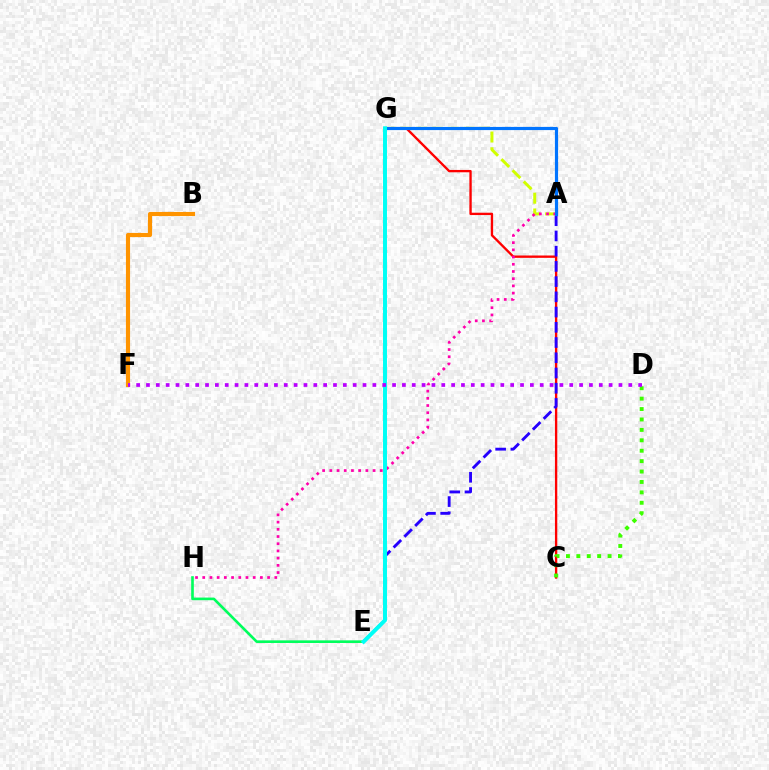{('C', 'G'): [{'color': '#ff0000', 'line_style': 'solid', 'thickness': 1.69}], ('A', 'E'): [{'color': '#2500ff', 'line_style': 'dashed', 'thickness': 2.07}], ('B', 'F'): [{'color': '#ff9400', 'line_style': 'solid', 'thickness': 2.97}], ('A', 'G'): [{'color': '#d1ff00', 'line_style': 'dashed', 'thickness': 2.14}, {'color': '#0074ff', 'line_style': 'solid', 'thickness': 2.29}], ('E', 'H'): [{'color': '#00ff5c', 'line_style': 'solid', 'thickness': 1.9}], ('A', 'H'): [{'color': '#ff00ac', 'line_style': 'dotted', 'thickness': 1.96}], ('C', 'D'): [{'color': '#3dff00', 'line_style': 'dotted', 'thickness': 2.83}], ('E', 'G'): [{'color': '#00fff6', 'line_style': 'solid', 'thickness': 2.85}], ('D', 'F'): [{'color': '#b900ff', 'line_style': 'dotted', 'thickness': 2.67}]}